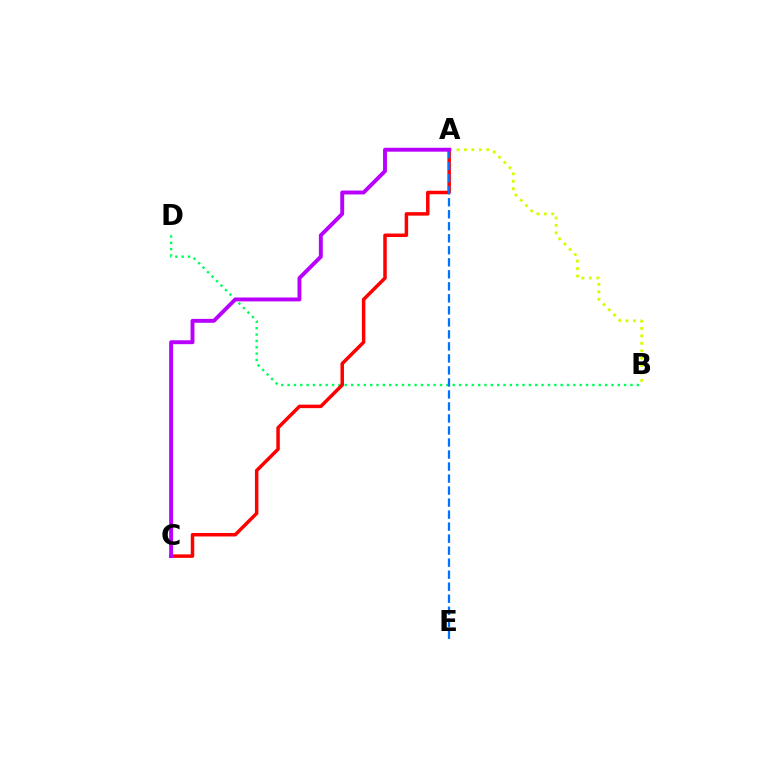{('B', 'D'): [{'color': '#00ff5c', 'line_style': 'dotted', 'thickness': 1.73}], ('A', 'C'): [{'color': '#ff0000', 'line_style': 'solid', 'thickness': 2.51}, {'color': '#b900ff', 'line_style': 'solid', 'thickness': 2.81}], ('A', 'E'): [{'color': '#0074ff', 'line_style': 'dashed', 'thickness': 1.63}], ('A', 'B'): [{'color': '#d1ff00', 'line_style': 'dotted', 'thickness': 2.02}]}